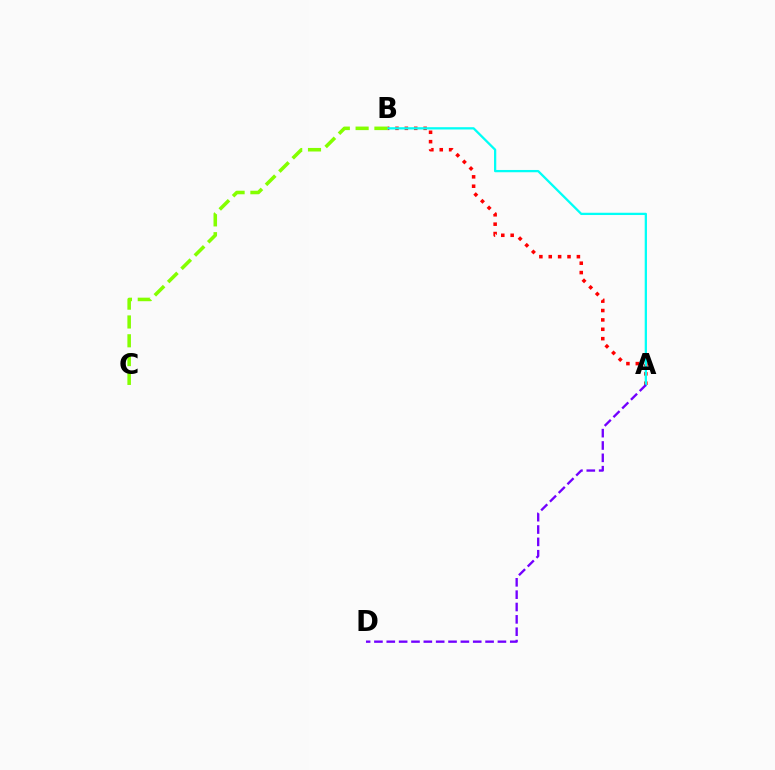{('A', 'B'): [{'color': '#ff0000', 'line_style': 'dotted', 'thickness': 2.55}, {'color': '#00fff6', 'line_style': 'solid', 'thickness': 1.64}], ('A', 'D'): [{'color': '#7200ff', 'line_style': 'dashed', 'thickness': 1.68}], ('B', 'C'): [{'color': '#84ff00', 'line_style': 'dashed', 'thickness': 2.56}]}